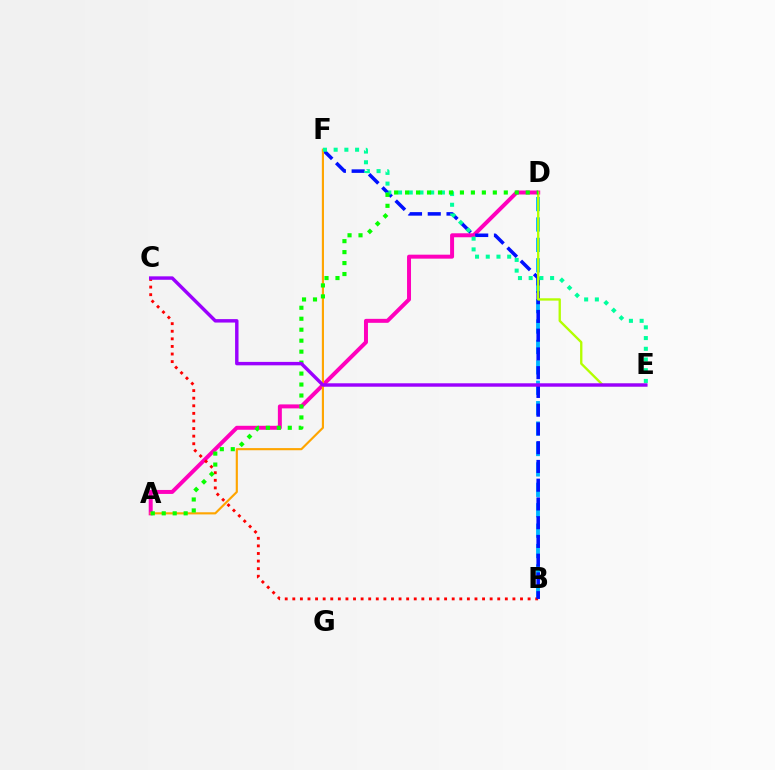{('A', 'D'): [{'color': '#ff00bd', 'line_style': 'solid', 'thickness': 2.86}, {'color': '#08ff00', 'line_style': 'dotted', 'thickness': 2.98}], ('B', 'D'): [{'color': '#00b5ff', 'line_style': 'dashed', 'thickness': 2.77}], ('B', 'C'): [{'color': '#ff0000', 'line_style': 'dotted', 'thickness': 2.06}], ('B', 'F'): [{'color': '#0010ff', 'line_style': 'dashed', 'thickness': 2.55}], ('A', 'F'): [{'color': '#ffa500', 'line_style': 'solid', 'thickness': 1.54}], ('E', 'F'): [{'color': '#00ff9d', 'line_style': 'dotted', 'thickness': 2.91}], ('D', 'E'): [{'color': '#b3ff00', 'line_style': 'solid', 'thickness': 1.68}], ('C', 'E'): [{'color': '#9b00ff', 'line_style': 'solid', 'thickness': 2.47}]}